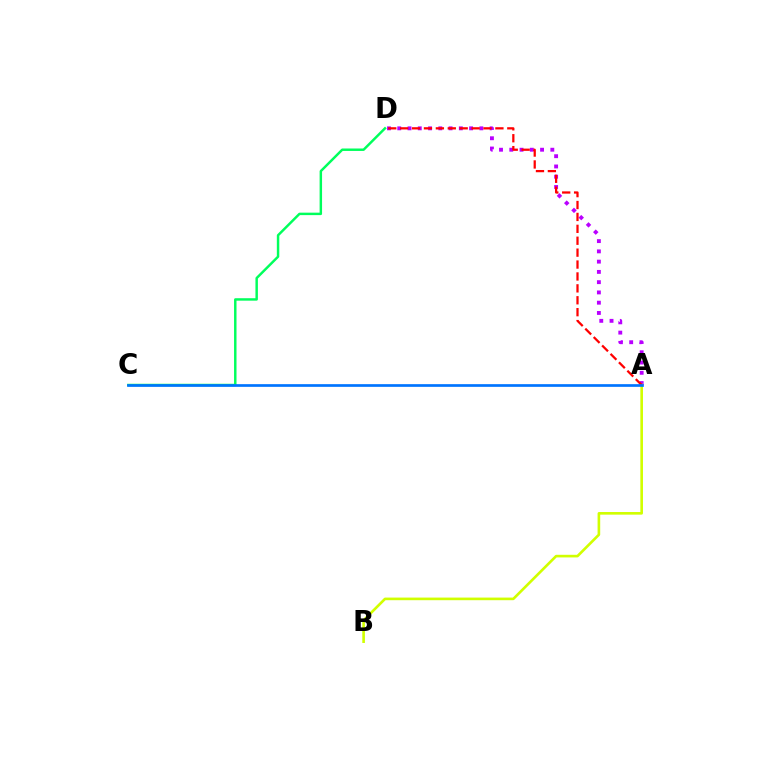{('A', 'D'): [{'color': '#b900ff', 'line_style': 'dotted', 'thickness': 2.79}, {'color': '#ff0000', 'line_style': 'dashed', 'thickness': 1.62}], ('C', 'D'): [{'color': '#00ff5c', 'line_style': 'solid', 'thickness': 1.77}], ('A', 'B'): [{'color': '#d1ff00', 'line_style': 'solid', 'thickness': 1.89}], ('A', 'C'): [{'color': '#0074ff', 'line_style': 'solid', 'thickness': 1.94}]}